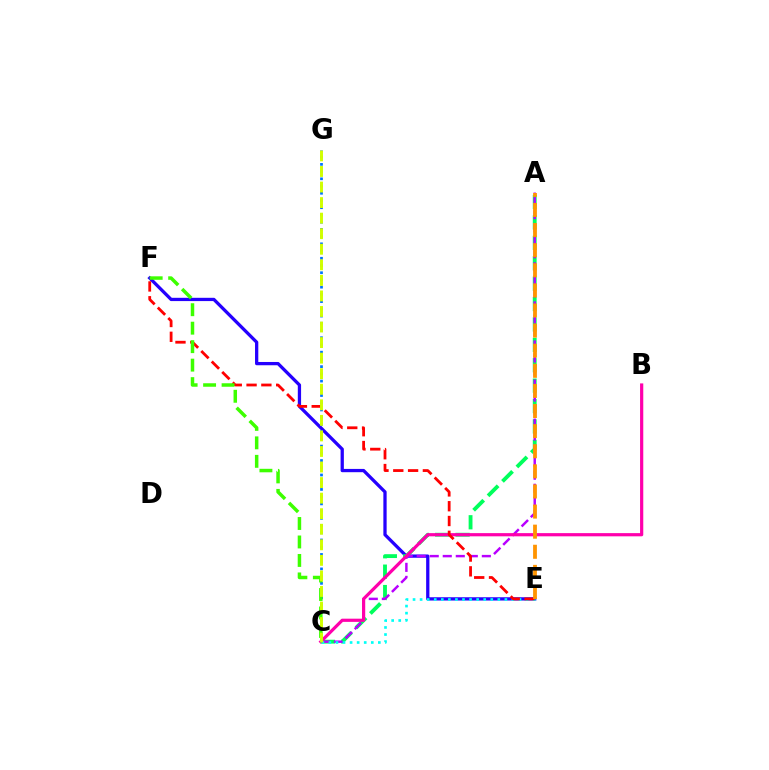{('E', 'F'): [{'color': '#2500ff', 'line_style': 'solid', 'thickness': 2.36}, {'color': '#ff0000', 'line_style': 'dashed', 'thickness': 2.01}], ('A', 'C'): [{'color': '#00ff5c', 'line_style': 'dashed', 'thickness': 2.77}, {'color': '#b900ff', 'line_style': 'dashed', 'thickness': 1.77}], ('B', 'C'): [{'color': '#ff00ac', 'line_style': 'solid', 'thickness': 2.3}], ('C', 'E'): [{'color': '#00fff6', 'line_style': 'dotted', 'thickness': 1.92}], ('C', 'G'): [{'color': '#0074ff', 'line_style': 'dotted', 'thickness': 1.96}, {'color': '#d1ff00', 'line_style': 'dashed', 'thickness': 2.11}], ('A', 'E'): [{'color': '#ff9400', 'line_style': 'dashed', 'thickness': 2.73}], ('C', 'F'): [{'color': '#3dff00', 'line_style': 'dashed', 'thickness': 2.51}]}